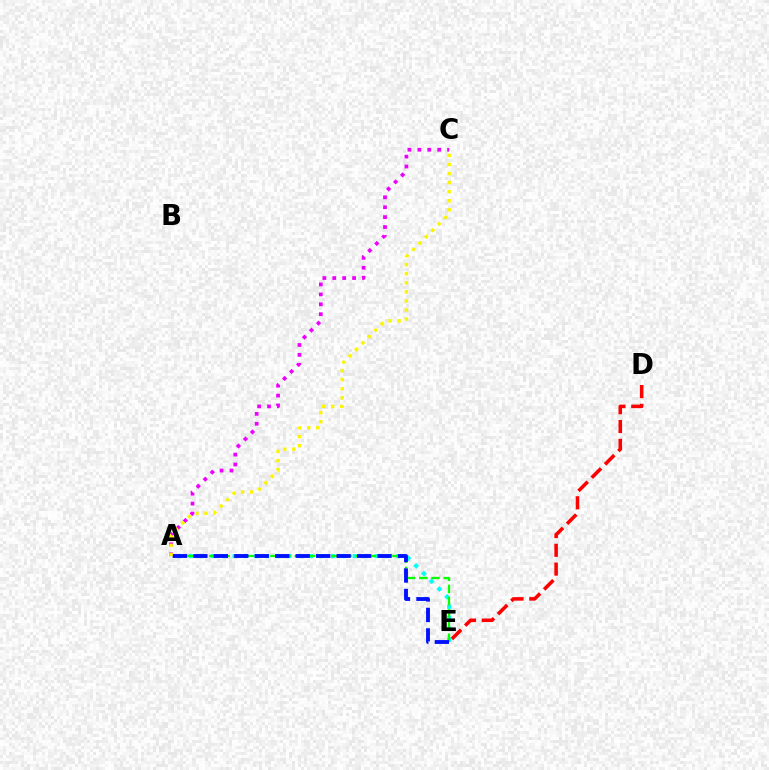{('D', 'E'): [{'color': '#ff0000', 'line_style': 'dashed', 'thickness': 2.55}], ('A', 'E'): [{'color': '#00fff6', 'line_style': 'dotted', 'thickness': 2.97}, {'color': '#08ff00', 'line_style': 'dashed', 'thickness': 1.66}, {'color': '#0010ff', 'line_style': 'dashed', 'thickness': 2.78}], ('A', 'C'): [{'color': '#ee00ff', 'line_style': 'dotted', 'thickness': 2.69}, {'color': '#fcf500', 'line_style': 'dotted', 'thickness': 2.46}]}